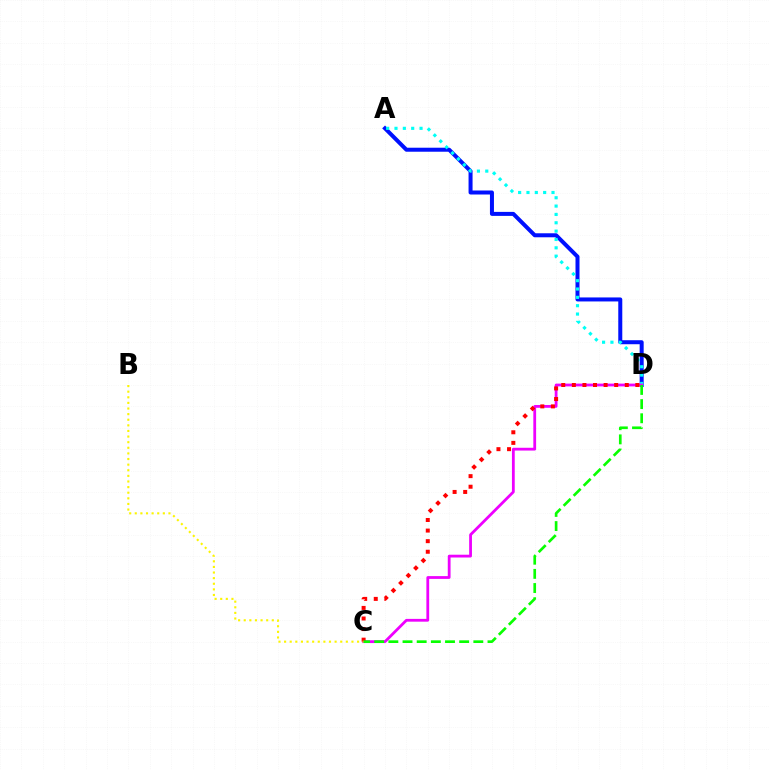{('A', 'D'): [{'color': '#0010ff', 'line_style': 'solid', 'thickness': 2.89}, {'color': '#00fff6', 'line_style': 'dotted', 'thickness': 2.27}], ('C', 'D'): [{'color': '#ee00ff', 'line_style': 'solid', 'thickness': 2.01}, {'color': '#ff0000', 'line_style': 'dotted', 'thickness': 2.88}, {'color': '#08ff00', 'line_style': 'dashed', 'thickness': 1.92}], ('B', 'C'): [{'color': '#fcf500', 'line_style': 'dotted', 'thickness': 1.53}]}